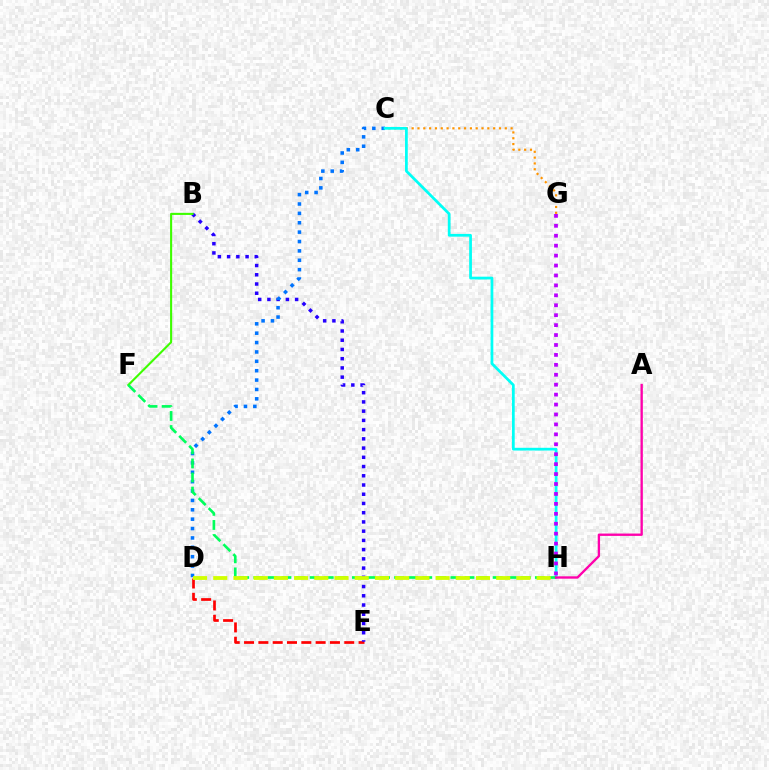{('C', 'G'): [{'color': '#ff9400', 'line_style': 'dotted', 'thickness': 1.58}], ('D', 'E'): [{'color': '#ff0000', 'line_style': 'dashed', 'thickness': 1.95}], ('B', 'E'): [{'color': '#2500ff', 'line_style': 'dotted', 'thickness': 2.51}], ('B', 'F'): [{'color': '#3dff00', 'line_style': 'solid', 'thickness': 1.51}], ('C', 'D'): [{'color': '#0074ff', 'line_style': 'dotted', 'thickness': 2.55}], ('C', 'H'): [{'color': '#00fff6', 'line_style': 'solid', 'thickness': 1.97}], ('F', 'H'): [{'color': '#00ff5c', 'line_style': 'dashed', 'thickness': 1.91}], ('G', 'H'): [{'color': '#b900ff', 'line_style': 'dotted', 'thickness': 2.7}], ('D', 'H'): [{'color': '#d1ff00', 'line_style': 'dashed', 'thickness': 2.75}], ('A', 'H'): [{'color': '#ff00ac', 'line_style': 'solid', 'thickness': 1.69}]}